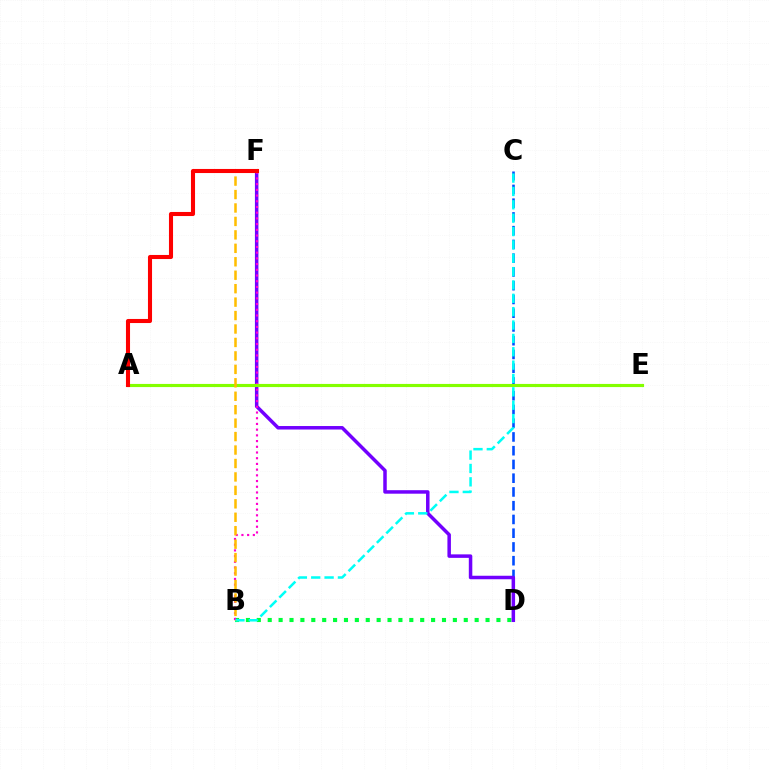{('C', 'D'): [{'color': '#004bff', 'line_style': 'dashed', 'thickness': 1.87}], ('B', 'D'): [{'color': '#00ff39', 'line_style': 'dotted', 'thickness': 2.96}], ('D', 'F'): [{'color': '#7200ff', 'line_style': 'solid', 'thickness': 2.52}], ('B', 'F'): [{'color': '#ff00cf', 'line_style': 'dotted', 'thickness': 1.55}, {'color': '#ffbd00', 'line_style': 'dashed', 'thickness': 1.83}], ('A', 'E'): [{'color': '#84ff00', 'line_style': 'solid', 'thickness': 2.26}], ('B', 'C'): [{'color': '#00fff6', 'line_style': 'dashed', 'thickness': 1.81}], ('A', 'F'): [{'color': '#ff0000', 'line_style': 'solid', 'thickness': 2.94}]}